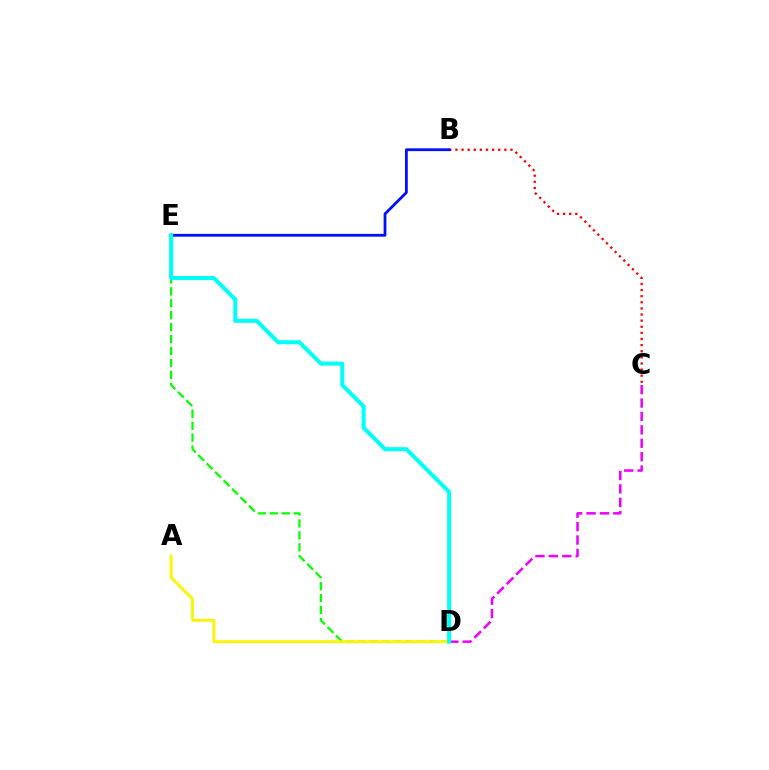{('B', 'C'): [{'color': '#ff0000', 'line_style': 'dotted', 'thickness': 1.66}], ('D', 'E'): [{'color': '#08ff00', 'line_style': 'dashed', 'thickness': 1.62}, {'color': '#00fff6', 'line_style': 'solid', 'thickness': 2.9}], ('B', 'E'): [{'color': '#0010ff', 'line_style': 'solid', 'thickness': 2.01}], ('A', 'D'): [{'color': '#fcf500', 'line_style': 'solid', 'thickness': 2.08}], ('C', 'D'): [{'color': '#ee00ff', 'line_style': 'dashed', 'thickness': 1.82}]}